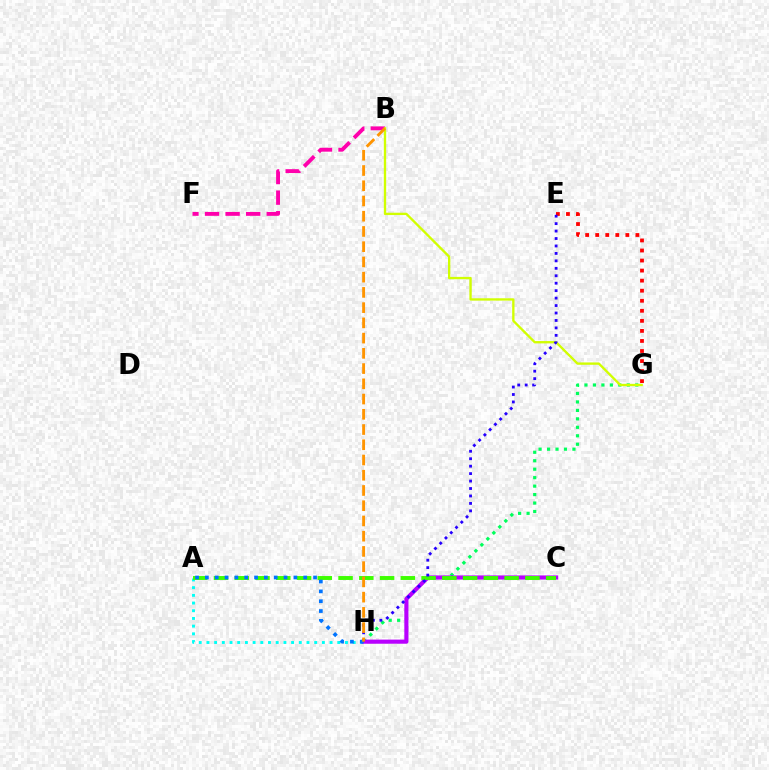{('B', 'F'): [{'color': '#ff00ac', 'line_style': 'dashed', 'thickness': 2.79}], ('G', 'H'): [{'color': '#00ff5c', 'line_style': 'dotted', 'thickness': 2.3}], ('A', 'H'): [{'color': '#00fff6', 'line_style': 'dotted', 'thickness': 2.09}, {'color': '#0074ff', 'line_style': 'dotted', 'thickness': 2.67}], ('B', 'G'): [{'color': '#d1ff00', 'line_style': 'solid', 'thickness': 1.68}], ('E', 'G'): [{'color': '#ff0000', 'line_style': 'dotted', 'thickness': 2.73}], ('C', 'H'): [{'color': '#b900ff', 'line_style': 'solid', 'thickness': 2.97}], ('A', 'C'): [{'color': '#3dff00', 'line_style': 'dashed', 'thickness': 2.82}], ('E', 'H'): [{'color': '#2500ff', 'line_style': 'dotted', 'thickness': 2.02}], ('B', 'H'): [{'color': '#ff9400', 'line_style': 'dashed', 'thickness': 2.07}]}